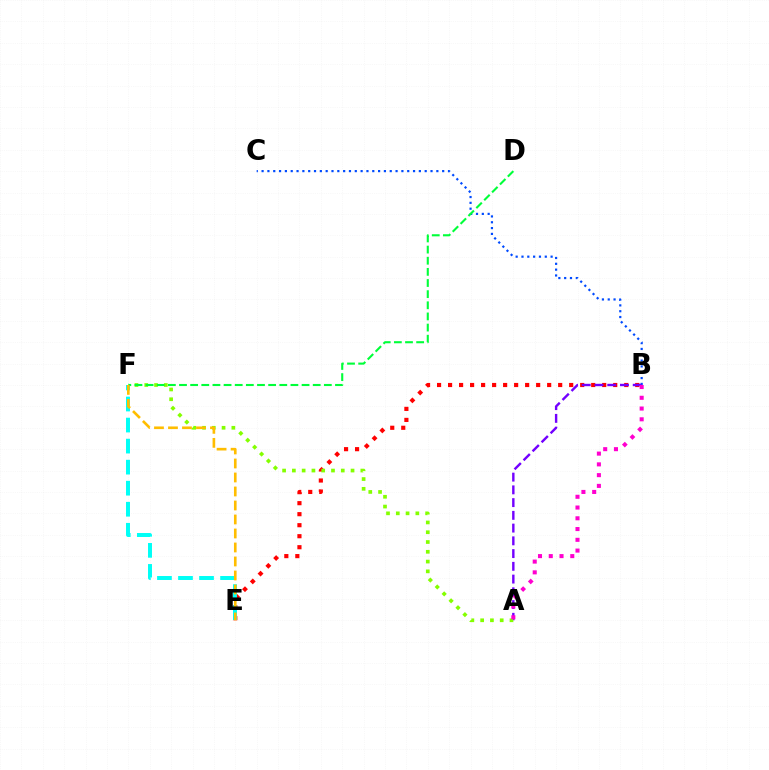{('B', 'E'): [{'color': '#ff0000', 'line_style': 'dotted', 'thickness': 2.99}], ('B', 'C'): [{'color': '#004bff', 'line_style': 'dotted', 'thickness': 1.58}], ('A', 'B'): [{'color': '#7200ff', 'line_style': 'dashed', 'thickness': 1.73}, {'color': '#ff00cf', 'line_style': 'dotted', 'thickness': 2.92}], ('A', 'F'): [{'color': '#84ff00', 'line_style': 'dotted', 'thickness': 2.66}], ('E', 'F'): [{'color': '#00fff6', 'line_style': 'dashed', 'thickness': 2.86}, {'color': '#ffbd00', 'line_style': 'dashed', 'thickness': 1.9}], ('D', 'F'): [{'color': '#00ff39', 'line_style': 'dashed', 'thickness': 1.51}]}